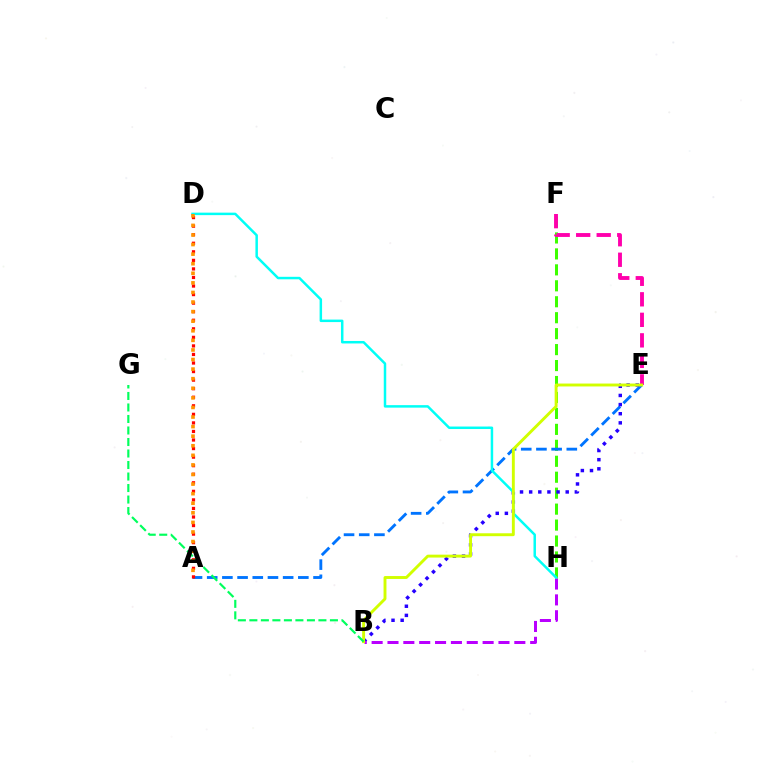{('F', 'H'): [{'color': '#3dff00', 'line_style': 'dashed', 'thickness': 2.17}], ('A', 'E'): [{'color': '#0074ff', 'line_style': 'dashed', 'thickness': 2.06}], ('B', 'E'): [{'color': '#2500ff', 'line_style': 'dotted', 'thickness': 2.48}, {'color': '#d1ff00', 'line_style': 'solid', 'thickness': 2.09}], ('A', 'D'): [{'color': '#ff0000', 'line_style': 'dotted', 'thickness': 2.32}, {'color': '#ff9400', 'line_style': 'dotted', 'thickness': 2.6}], ('B', 'H'): [{'color': '#b900ff', 'line_style': 'dashed', 'thickness': 2.15}], ('D', 'H'): [{'color': '#00fff6', 'line_style': 'solid', 'thickness': 1.79}], ('E', 'F'): [{'color': '#ff00ac', 'line_style': 'dashed', 'thickness': 2.79}], ('B', 'G'): [{'color': '#00ff5c', 'line_style': 'dashed', 'thickness': 1.56}]}